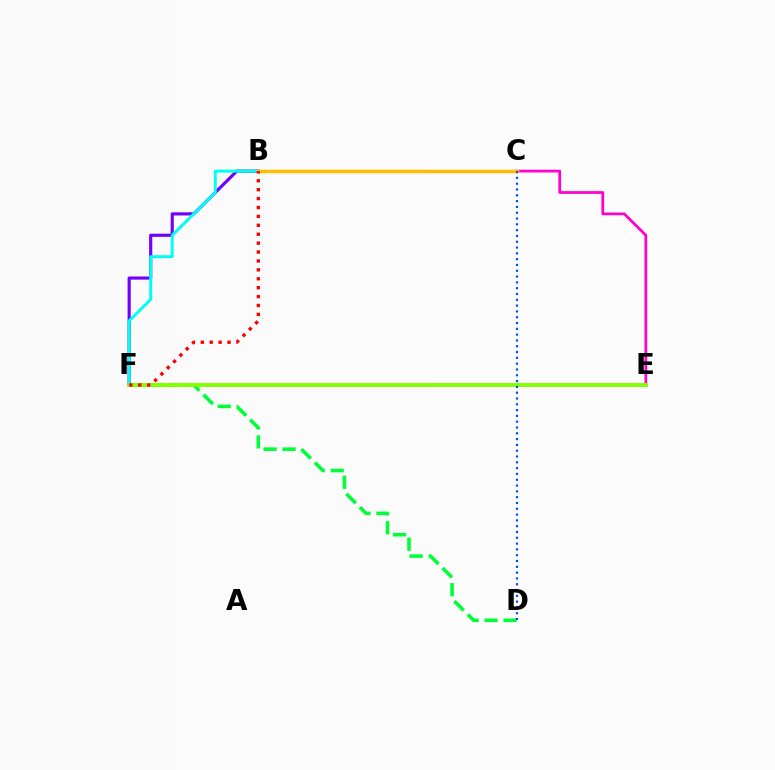{('B', 'F'): [{'color': '#7200ff', 'line_style': 'solid', 'thickness': 2.27}, {'color': '#00fff6', 'line_style': 'solid', 'thickness': 2.13}, {'color': '#ff0000', 'line_style': 'dotted', 'thickness': 2.42}], ('C', 'E'): [{'color': '#ff00cf', 'line_style': 'solid', 'thickness': 1.99}], ('D', 'F'): [{'color': '#00ff39', 'line_style': 'dashed', 'thickness': 2.58}], ('E', 'F'): [{'color': '#84ff00', 'line_style': 'solid', 'thickness': 2.8}], ('B', 'C'): [{'color': '#ffbd00', 'line_style': 'solid', 'thickness': 2.49}], ('C', 'D'): [{'color': '#004bff', 'line_style': 'dotted', 'thickness': 1.58}]}